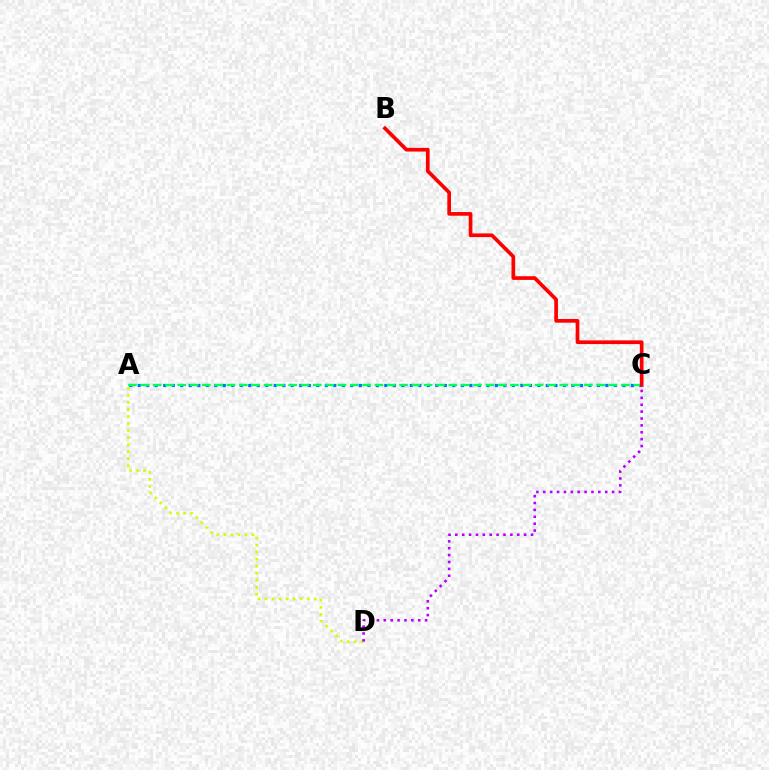{('A', 'D'): [{'color': '#d1ff00', 'line_style': 'dotted', 'thickness': 1.91}], ('A', 'C'): [{'color': '#0074ff', 'line_style': 'dotted', 'thickness': 2.31}, {'color': '#00ff5c', 'line_style': 'dashed', 'thickness': 1.67}], ('B', 'C'): [{'color': '#ff0000', 'line_style': 'solid', 'thickness': 2.66}], ('C', 'D'): [{'color': '#b900ff', 'line_style': 'dotted', 'thickness': 1.87}]}